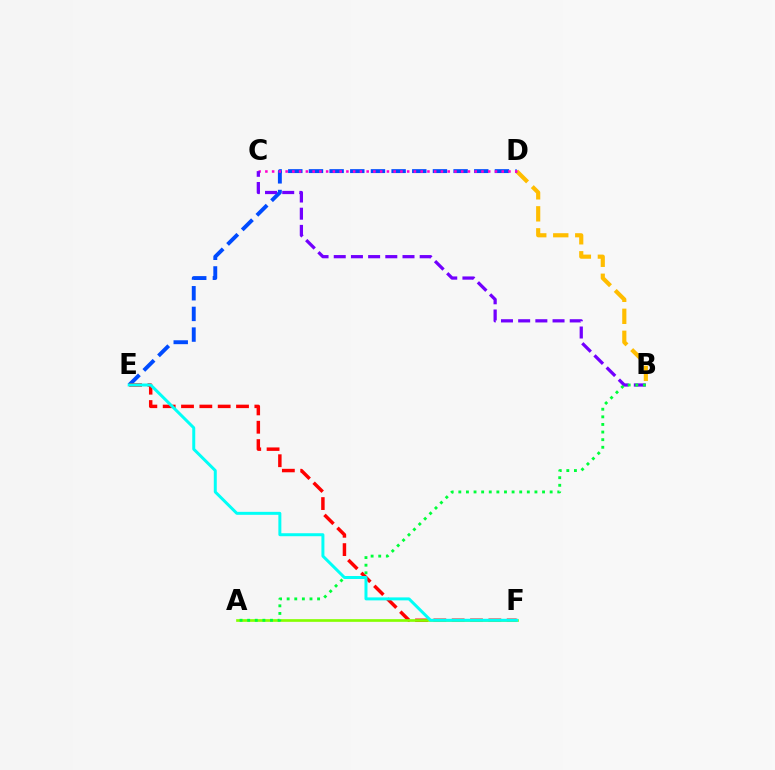{('B', 'D'): [{'color': '#ffbd00', 'line_style': 'dashed', 'thickness': 2.99}], ('D', 'E'): [{'color': '#004bff', 'line_style': 'dashed', 'thickness': 2.81}], ('C', 'D'): [{'color': '#ff00cf', 'line_style': 'dotted', 'thickness': 1.83}], ('B', 'C'): [{'color': '#7200ff', 'line_style': 'dashed', 'thickness': 2.34}], ('E', 'F'): [{'color': '#ff0000', 'line_style': 'dashed', 'thickness': 2.49}, {'color': '#00fff6', 'line_style': 'solid', 'thickness': 2.15}], ('A', 'F'): [{'color': '#84ff00', 'line_style': 'solid', 'thickness': 1.93}], ('A', 'B'): [{'color': '#00ff39', 'line_style': 'dotted', 'thickness': 2.07}]}